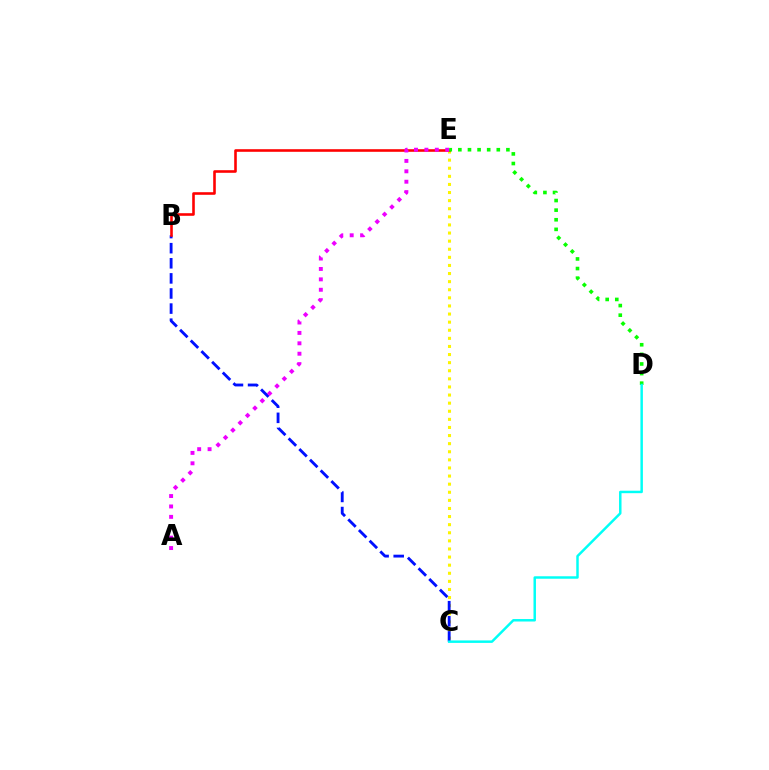{('C', 'E'): [{'color': '#fcf500', 'line_style': 'dotted', 'thickness': 2.2}], ('B', 'C'): [{'color': '#0010ff', 'line_style': 'dashed', 'thickness': 2.05}], ('B', 'E'): [{'color': '#ff0000', 'line_style': 'solid', 'thickness': 1.87}], ('A', 'E'): [{'color': '#ee00ff', 'line_style': 'dotted', 'thickness': 2.83}], ('D', 'E'): [{'color': '#08ff00', 'line_style': 'dotted', 'thickness': 2.61}], ('C', 'D'): [{'color': '#00fff6', 'line_style': 'solid', 'thickness': 1.78}]}